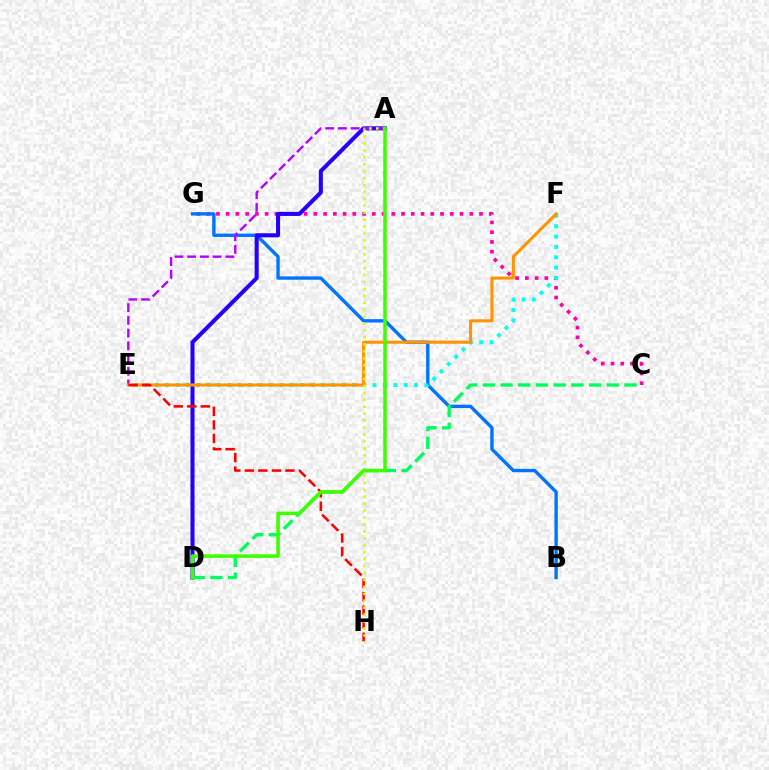{('C', 'G'): [{'color': '#ff00ac', 'line_style': 'dotted', 'thickness': 2.65}], ('B', 'G'): [{'color': '#0074ff', 'line_style': 'solid', 'thickness': 2.42}], ('A', 'D'): [{'color': '#2500ff', 'line_style': 'solid', 'thickness': 2.92}, {'color': '#3dff00', 'line_style': 'solid', 'thickness': 2.55}], ('E', 'F'): [{'color': '#00fff6', 'line_style': 'dotted', 'thickness': 2.82}, {'color': '#ff9400', 'line_style': 'solid', 'thickness': 2.22}], ('A', 'E'): [{'color': '#b900ff', 'line_style': 'dashed', 'thickness': 1.73}], ('C', 'D'): [{'color': '#00ff5c', 'line_style': 'dashed', 'thickness': 2.41}], ('E', 'H'): [{'color': '#ff0000', 'line_style': 'dashed', 'thickness': 1.84}], ('A', 'H'): [{'color': '#d1ff00', 'line_style': 'dotted', 'thickness': 1.88}]}